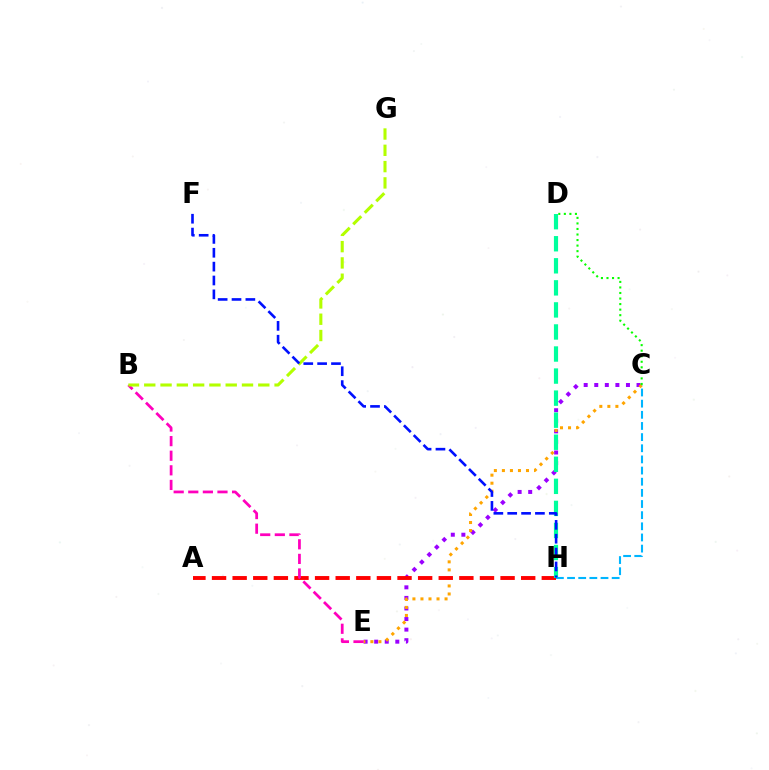{('C', 'E'): [{'color': '#9b00ff', 'line_style': 'dotted', 'thickness': 2.87}, {'color': '#ffa500', 'line_style': 'dotted', 'thickness': 2.18}], ('A', 'H'): [{'color': '#ff0000', 'line_style': 'dashed', 'thickness': 2.8}], ('D', 'H'): [{'color': '#00ff9d', 'line_style': 'dashed', 'thickness': 3.0}], ('B', 'E'): [{'color': '#ff00bd', 'line_style': 'dashed', 'thickness': 1.98}], ('B', 'G'): [{'color': '#b3ff00', 'line_style': 'dashed', 'thickness': 2.21}], ('C', 'H'): [{'color': '#00b5ff', 'line_style': 'dashed', 'thickness': 1.51}], ('C', 'D'): [{'color': '#08ff00', 'line_style': 'dotted', 'thickness': 1.51}], ('F', 'H'): [{'color': '#0010ff', 'line_style': 'dashed', 'thickness': 1.88}]}